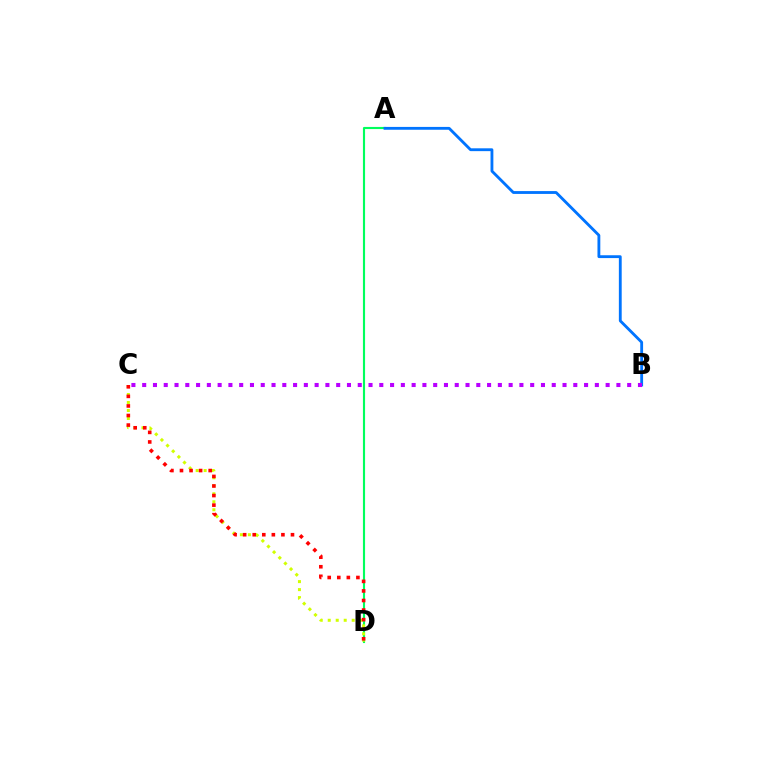{('A', 'D'): [{'color': '#00ff5c', 'line_style': 'solid', 'thickness': 1.54}], ('C', 'D'): [{'color': '#d1ff00', 'line_style': 'dotted', 'thickness': 2.17}, {'color': '#ff0000', 'line_style': 'dotted', 'thickness': 2.6}], ('A', 'B'): [{'color': '#0074ff', 'line_style': 'solid', 'thickness': 2.04}], ('B', 'C'): [{'color': '#b900ff', 'line_style': 'dotted', 'thickness': 2.93}]}